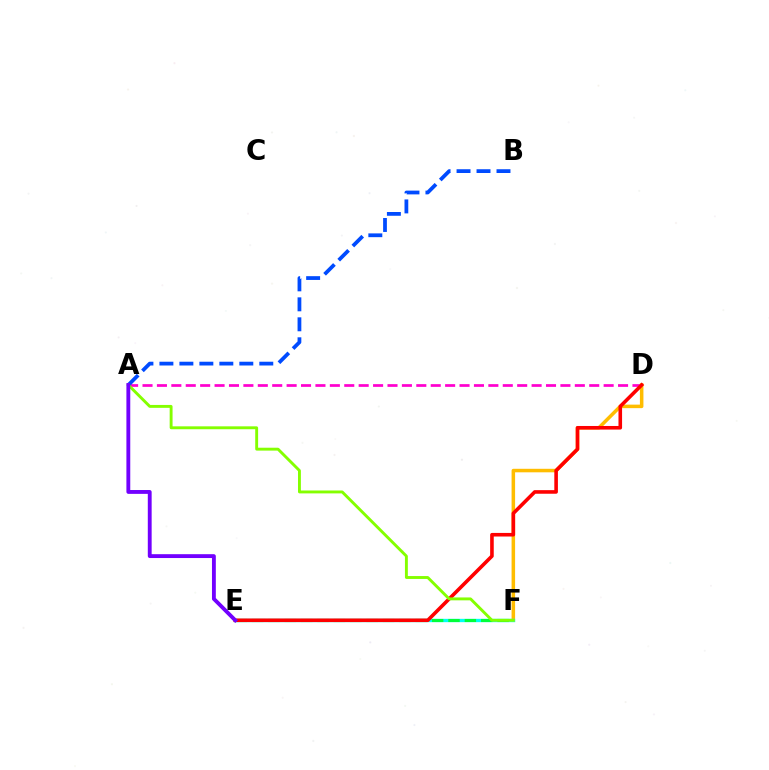{('A', 'D'): [{'color': '#ff00cf', 'line_style': 'dashed', 'thickness': 1.96}], ('D', 'F'): [{'color': '#ffbd00', 'line_style': 'solid', 'thickness': 2.53}], ('E', 'F'): [{'color': '#00fff6', 'line_style': 'solid', 'thickness': 2.39}, {'color': '#00ff39', 'line_style': 'dashed', 'thickness': 2.22}], ('A', 'B'): [{'color': '#004bff', 'line_style': 'dashed', 'thickness': 2.71}], ('D', 'E'): [{'color': '#ff0000', 'line_style': 'solid', 'thickness': 2.59}], ('A', 'F'): [{'color': '#84ff00', 'line_style': 'solid', 'thickness': 2.08}], ('A', 'E'): [{'color': '#7200ff', 'line_style': 'solid', 'thickness': 2.77}]}